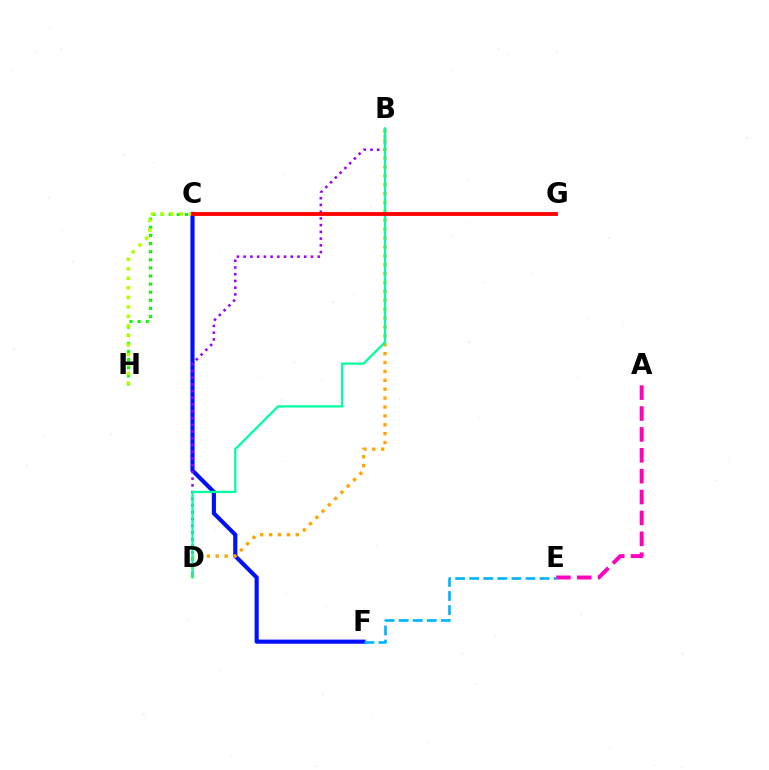{('C', 'F'): [{'color': '#0010ff', 'line_style': 'solid', 'thickness': 2.97}], ('B', 'D'): [{'color': '#9b00ff', 'line_style': 'dotted', 'thickness': 1.83}, {'color': '#ffa500', 'line_style': 'dotted', 'thickness': 2.42}, {'color': '#00ff9d', 'line_style': 'solid', 'thickness': 1.62}], ('A', 'E'): [{'color': '#ff00bd', 'line_style': 'dashed', 'thickness': 2.84}], ('C', 'H'): [{'color': '#08ff00', 'line_style': 'dotted', 'thickness': 2.21}, {'color': '#b3ff00', 'line_style': 'dotted', 'thickness': 2.59}], ('E', 'F'): [{'color': '#00b5ff', 'line_style': 'dashed', 'thickness': 1.91}], ('C', 'G'): [{'color': '#ff0000', 'line_style': 'solid', 'thickness': 2.76}]}